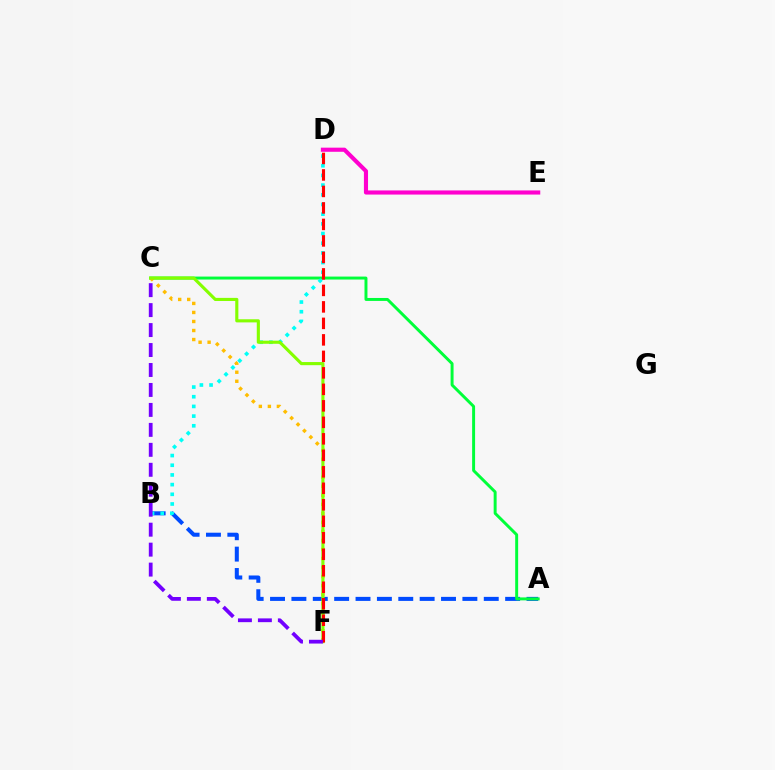{('A', 'B'): [{'color': '#004bff', 'line_style': 'dashed', 'thickness': 2.9}], ('A', 'C'): [{'color': '#00ff39', 'line_style': 'solid', 'thickness': 2.13}], ('B', 'D'): [{'color': '#00fff6', 'line_style': 'dotted', 'thickness': 2.63}], ('C', 'F'): [{'color': '#ffbd00', 'line_style': 'dotted', 'thickness': 2.45}, {'color': '#84ff00', 'line_style': 'solid', 'thickness': 2.25}, {'color': '#7200ff', 'line_style': 'dashed', 'thickness': 2.71}], ('D', 'F'): [{'color': '#ff0000', 'line_style': 'dashed', 'thickness': 2.24}], ('D', 'E'): [{'color': '#ff00cf', 'line_style': 'solid', 'thickness': 2.97}]}